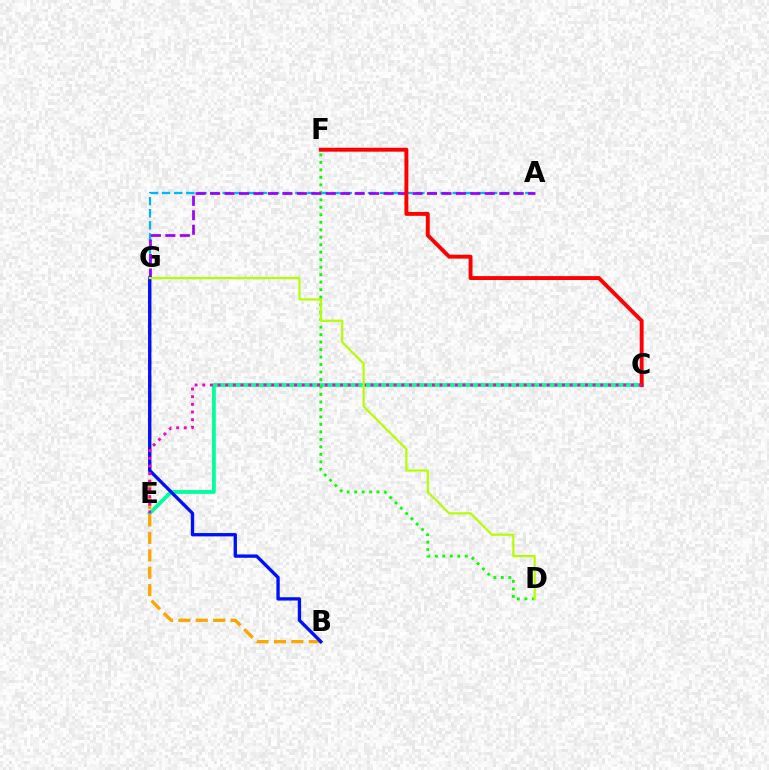{('A', 'G'): [{'color': '#00b5ff', 'line_style': 'dashed', 'thickness': 1.65}, {'color': '#9b00ff', 'line_style': 'dashed', 'thickness': 1.96}], ('C', 'E'): [{'color': '#00ff9d', 'line_style': 'solid', 'thickness': 2.73}, {'color': '#ff00bd', 'line_style': 'dotted', 'thickness': 2.08}], ('D', 'F'): [{'color': '#08ff00', 'line_style': 'dotted', 'thickness': 2.03}], ('C', 'F'): [{'color': '#ff0000', 'line_style': 'solid', 'thickness': 2.82}], ('B', 'G'): [{'color': '#ffa500', 'line_style': 'dashed', 'thickness': 2.37}, {'color': '#0010ff', 'line_style': 'solid', 'thickness': 2.4}], ('D', 'G'): [{'color': '#b3ff00', 'line_style': 'solid', 'thickness': 1.57}]}